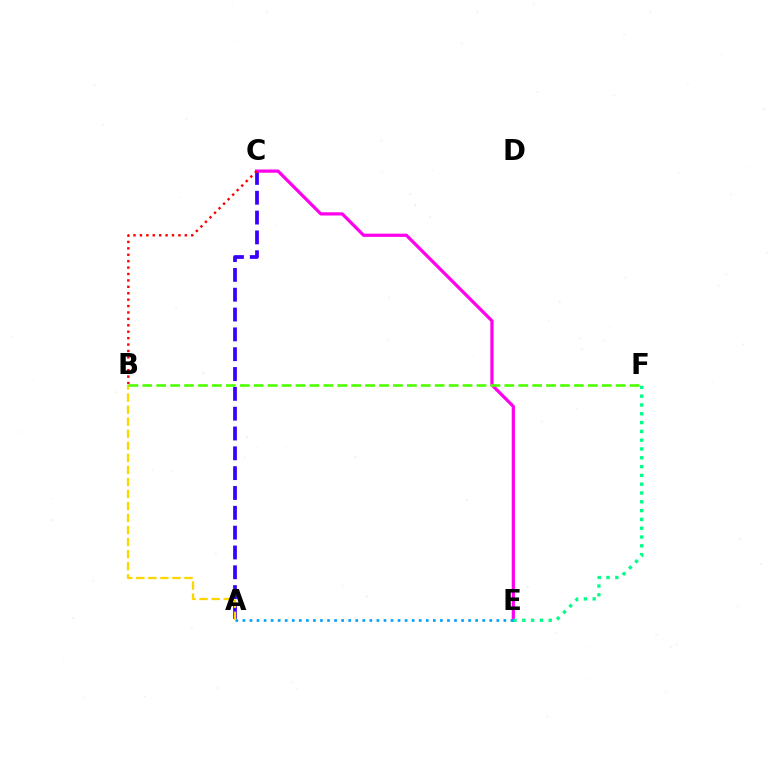{('A', 'C'): [{'color': '#3700ff', 'line_style': 'dashed', 'thickness': 2.69}], ('C', 'E'): [{'color': '#ff00ed', 'line_style': 'solid', 'thickness': 2.32}], ('B', 'C'): [{'color': '#ff0000', 'line_style': 'dotted', 'thickness': 1.74}], ('E', 'F'): [{'color': '#00ff86', 'line_style': 'dotted', 'thickness': 2.39}], ('A', 'E'): [{'color': '#009eff', 'line_style': 'dotted', 'thickness': 1.92}], ('A', 'B'): [{'color': '#ffd500', 'line_style': 'dashed', 'thickness': 1.64}], ('B', 'F'): [{'color': '#4fff00', 'line_style': 'dashed', 'thickness': 1.89}]}